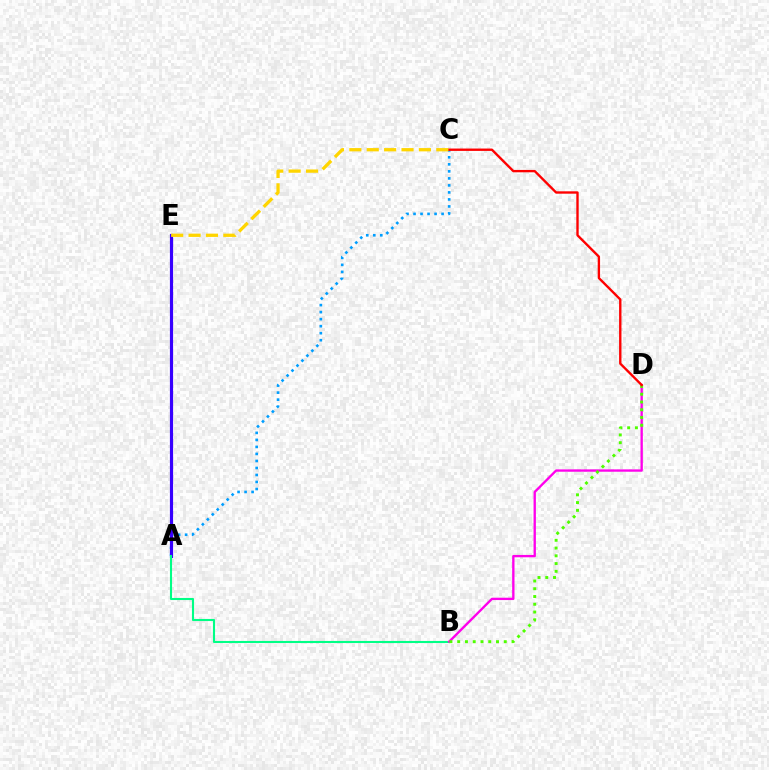{('A', 'C'): [{'color': '#009eff', 'line_style': 'dotted', 'thickness': 1.91}], ('A', 'E'): [{'color': '#3700ff', 'line_style': 'solid', 'thickness': 2.29}], ('A', 'B'): [{'color': '#00ff86', 'line_style': 'solid', 'thickness': 1.51}], ('B', 'D'): [{'color': '#ff00ed', 'line_style': 'solid', 'thickness': 1.69}, {'color': '#4fff00', 'line_style': 'dotted', 'thickness': 2.11}], ('C', 'D'): [{'color': '#ff0000', 'line_style': 'solid', 'thickness': 1.7}], ('C', 'E'): [{'color': '#ffd500', 'line_style': 'dashed', 'thickness': 2.36}]}